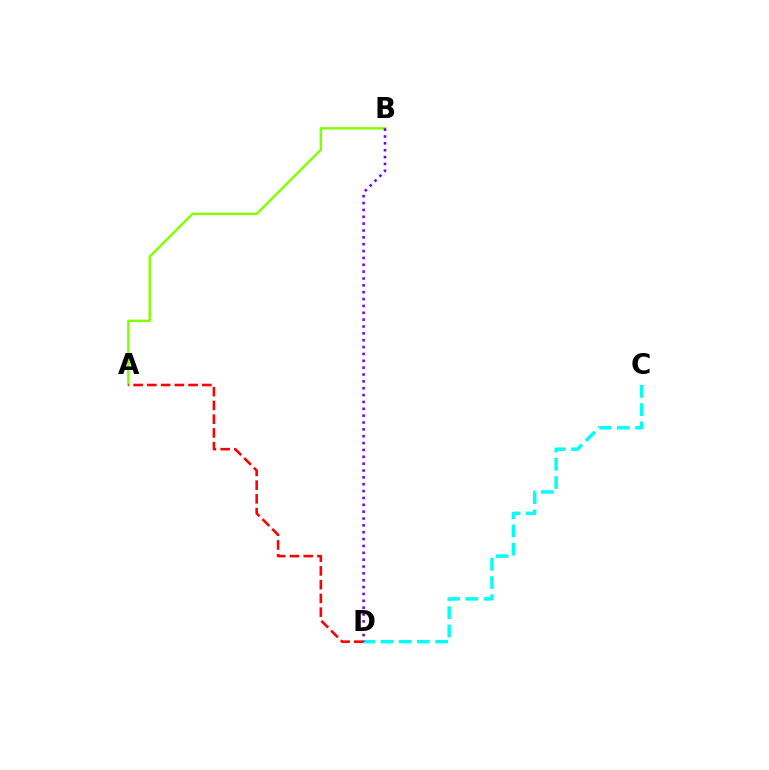{('A', 'B'): [{'color': '#84ff00', 'line_style': 'solid', 'thickness': 1.74}], ('C', 'D'): [{'color': '#00fff6', 'line_style': 'dashed', 'thickness': 2.48}], ('B', 'D'): [{'color': '#7200ff', 'line_style': 'dotted', 'thickness': 1.86}], ('A', 'D'): [{'color': '#ff0000', 'line_style': 'dashed', 'thickness': 1.87}]}